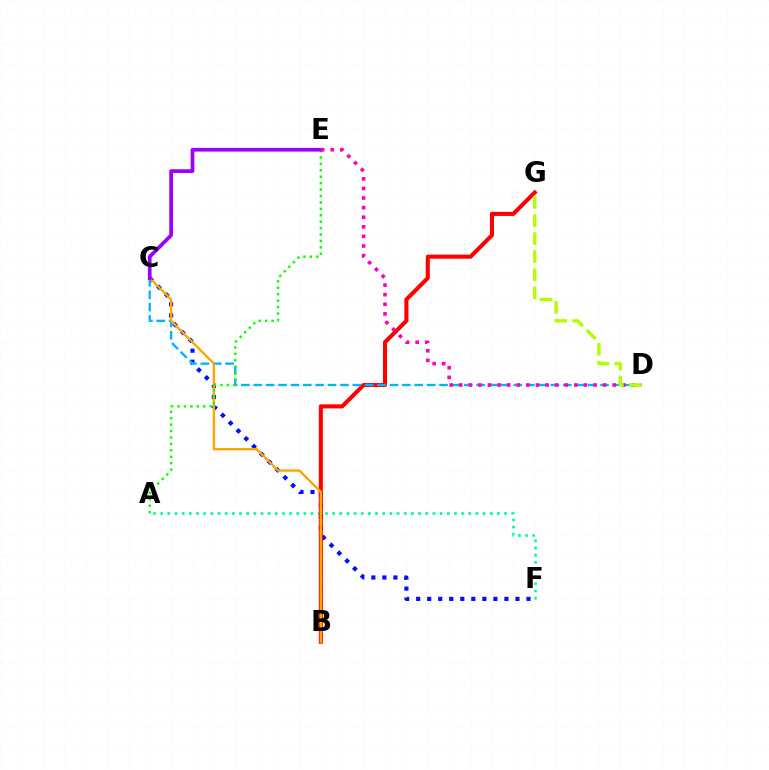{('A', 'F'): [{'color': '#00ff9d', 'line_style': 'dotted', 'thickness': 1.95}], ('C', 'F'): [{'color': '#0010ff', 'line_style': 'dotted', 'thickness': 3.0}], ('B', 'G'): [{'color': '#ff0000', 'line_style': 'solid', 'thickness': 2.93}], ('C', 'D'): [{'color': '#00b5ff', 'line_style': 'dashed', 'thickness': 1.68}], ('B', 'C'): [{'color': '#ffa500', 'line_style': 'solid', 'thickness': 1.71}], ('A', 'E'): [{'color': '#08ff00', 'line_style': 'dotted', 'thickness': 1.75}], ('C', 'E'): [{'color': '#9b00ff', 'line_style': 'solid', 'thickness': 2.68}], ('D', 'E'): [{'color': '#ff00bd', 'line_style': 'dotted', 'thickness': 2.61}], ('D', 'G'): [{'color': '#b3ff00', 'line_style': 'dashed', 'thickness': 2.45}]}